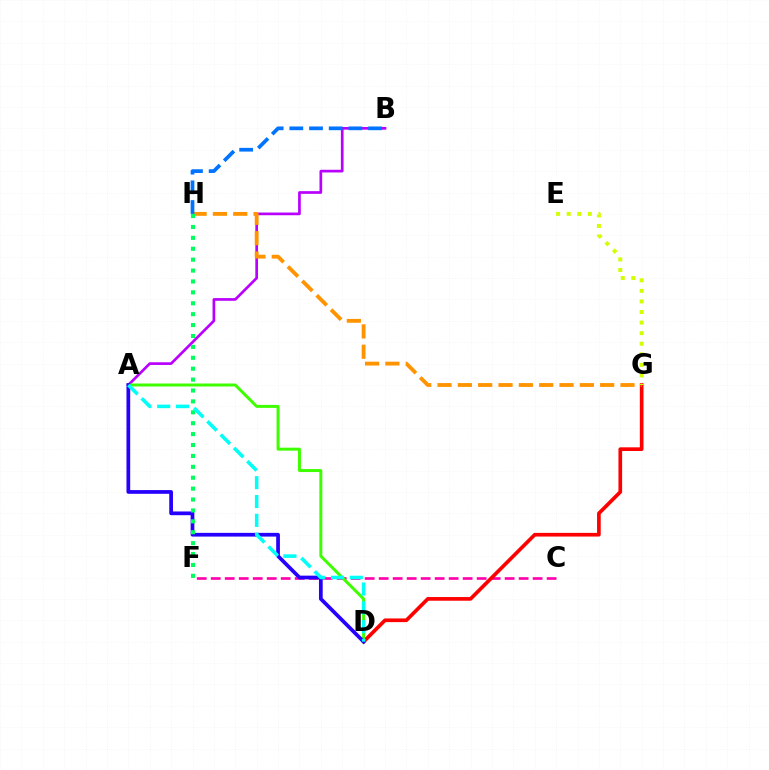{('A', 'B'): [{'color': '#b900ff', 'line_style': 'solid', 'thickness': 1.94}], ('C', 'F'): [{'color': '#ff00ac', 'line_style': 'dashed', 'thickness': 1.9}], ('D', 'G'): [{'color': '#ff0000', 'line_style': 'solid', 'thickness': 2.65}], ('G', 'H'): [{'color': '#ff9400', 'line_style': 'dashed', 'thickness': 2.76}], ('A', 'D'): [{'color': '#3dff00', 'line_style': 'solid', 'thickness': 2.14}, {'color': '#2500ff', 'line_style': 'solid', 'thickness': 2.68}, {'color': '#00fff6', 'line_style': 'dashed', 'thickness': 2.56}], ('E', 'G'): [{'color': '#d1ff00', 'line_style': 'dotted', 'thickness': 2.87}], ('B', 'H'): [{'color': '#0074ff', 'line_style': 'dashed', 'thickness': 2.67}], ('F', 'H'): [{'color': '#00ff5c', 'line_style': 'dotted', 'thickness': 2.96}]}